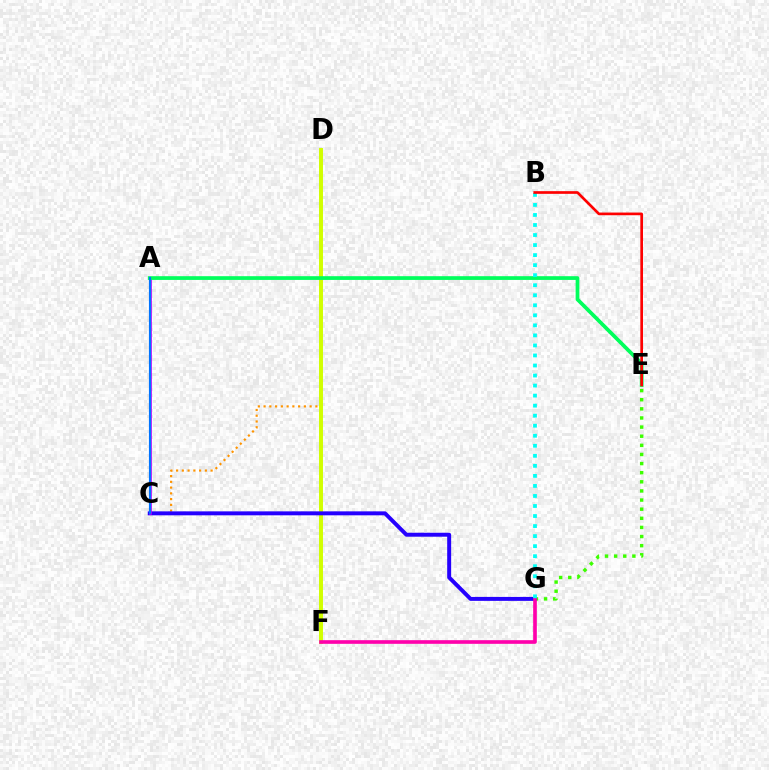{('C', 'D'): [{'color': '#ff9400', 'line_style': 'dotted', 'thickness': 1.56}], ('D', 'F'): [{'color': '#d1ff00', 'line_style': 'solid', 'thickness': 2.84}], ('E', 'G'): [{'color': '#3dff00', 'line_style': 'dotted', 'thickness': 2.48}], ('C', 'G'): [{'color': '#2500ff', 'line_style': 'solid', 'thickness': 2.85}], ('A', 'C'): [{'color': '#b900ff', 'line_style': 'solid', 'thickness': 1.89}, {'color': '#0074ff', 'line_style': 'solid', 'thickness': 1.55}], ('F', 'G'): [{'color': '#ff00ac', 'line_style': 'solid', 'thickness': 2.63}], ('A', 'E'): [{'color': '#00ff5c', 'line_style': 'solid', 'thickness': 2.69}], ('B', 'G'): [{'color': '#00fff6', 'line_style': 'dotted', 'thickness': 2.73}], ('B', 'E'): [{'color': '#ff0000', 'line_style': 'solid', 'thickness': 1.92}]}